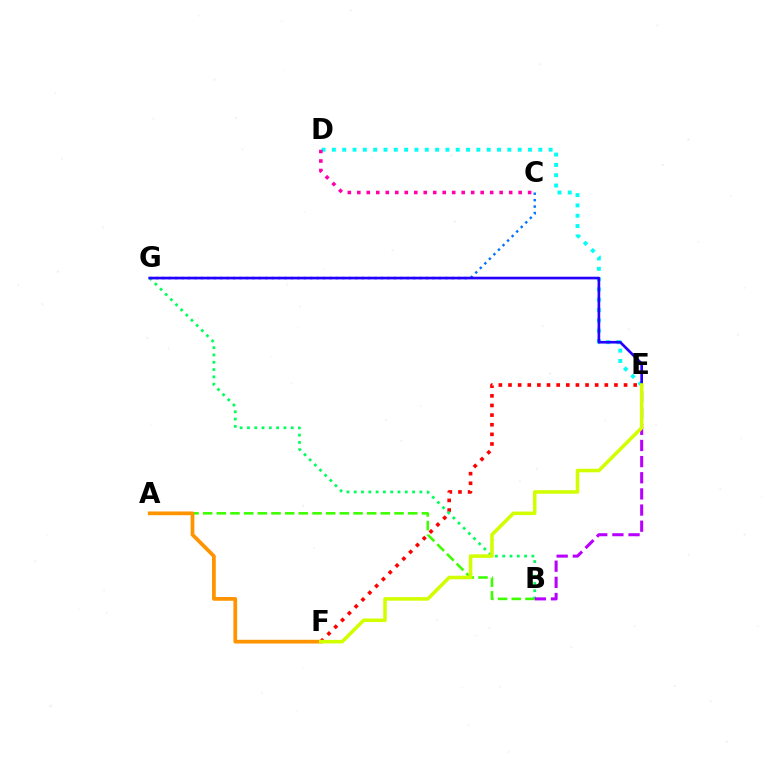{('C', 'G'): [{'color': '#0074ff', 'line_style': 'dotted', 'thickness': 1.75}], ('A', 'B'): [{'color': '#3dff00', 'line_style': 'dashed', 'thickness': 1.86}], ('E', 'F'): [{'color': '#ff0000', 'line_style': 'dotted', 'thickness': 2.62}, {'color': '#d1ff00', 'line_style': 'solid', 'thickness': 2.55}], ('D', 'E'): [{'color': '#00fff6', 'line_style': 'dotted', 'thickness': 2.8}], ('B', 'G'): [{'color': '#00ff5c', 'line_style': 'dotted', 'thickness': 1.98}], ('E', 'G'): [{'color': '#2500ff', 'line_style': 'solid', 'thickness': 1.92}], ('B', 'E'): [{'color': '#b900ff', 'line_style': 'dashed', 'thickness': 2.19}], ('C', 'D'): [{'color': '#ff00ac', 'line_style': 'dotted', 'thickness': 2.58}], ('A', 'F'): [{'color': '#ff9400', 'line_style': 'solid', 'thickness': 2.69}]}